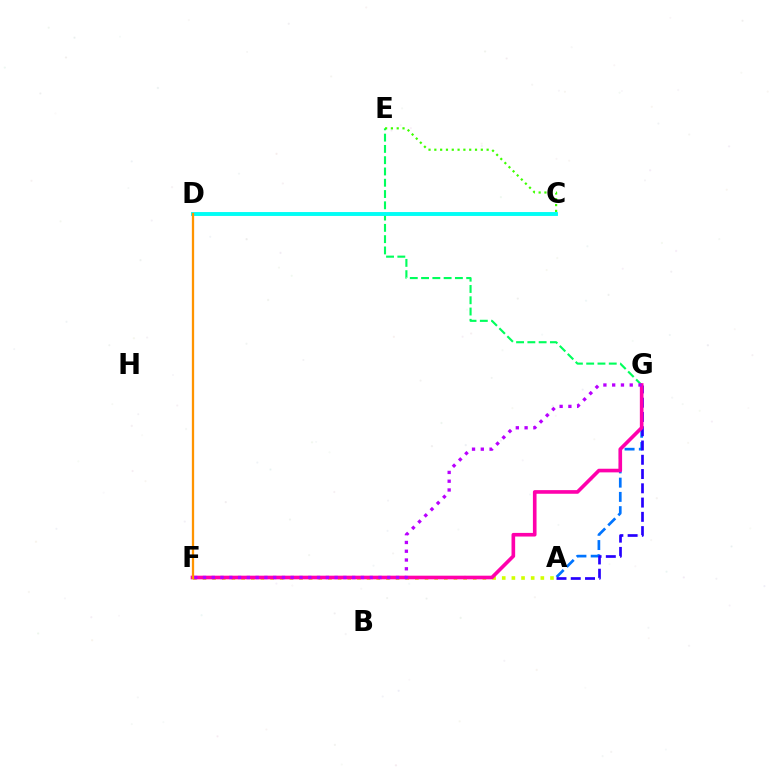{('E', 'G'): [{'color': '#00ff5c', 'line_style': 'dashed', 'thickness': 1.53}], ('A', 'G'): [{'color': '#0074ff', 'line_style': 'dashed', 'thickness': 1.94}, {'color': '#2500ff', 'line_style': 'dashed', 'thickness': 1.94}], ('C', 'D'): [{'color': '#ff0000', 'line_style': 'solid', 'thickness': 1.69}, {'color': '#00fff6', 'line_style': 'solid', 'thickness': 2.78}], ('A', 'F'): [{'color': '#d1ff00', 'line_style': 'dotted', 'thickness': 2.62}], ('F', 'G'): [{'color': '#ff00ac', 'line_style': 'solid', 'thickness': 2.62}, {'color': '#b900ff', 'line_style': 'dotted', 'thickness': 2.38}], ('C', 'E'): [{'color': '#3dff00', 'line_style': 'dotted', 'thickness': 1.58}], ('D', 'F'): [{'color': '#ff9400', 'line_style': 'solid', 'thickness': 1.64}]}